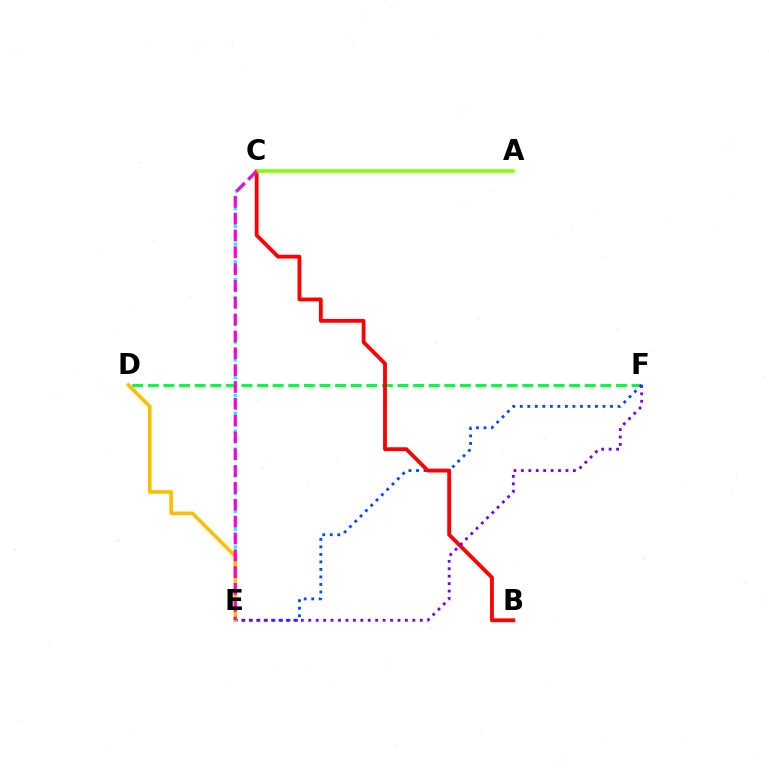{('D', 'F'): [{'color': '#00ff39', 'line_style': 'dashed', 'thickness': 2.12}], ('E', 'F'): [{'color': '#004bff', 'line_style': 'dotted', 'thickness': 2.04}, {'color': '#7200ff', 'line_style': 'dotted', 'thickness': 2.02}], ('B', 'C'): [{'color': '#ff0000', 'line_style': 'solid', 'thickness': 2.74}], ('C', 'E'): [{'color': '#00fff6', 'line_style': 'dotted', 'thickness': 2.42}, {'color': '#ff00cf', 'line_style': 'dashed', 'thickness': 2.29}], ('D', 'E'): [{'color': '#ffbd00', 'line_style': 'solid', 'thickness': 2.58}], ('A', 'C'): [{'color': '#84ff00', 'line_style': 'solid', 'thickness': 2.52}]}